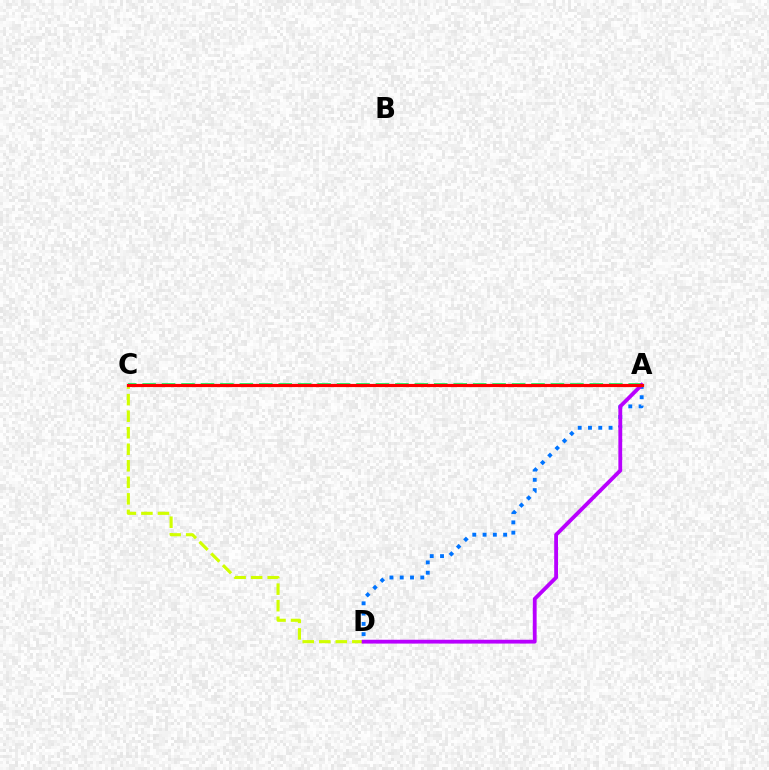{('A', 'C'): [{'color': '#00ff5c', 'line_style': 'dashed', 'thickness': 2.64}, {'color': '#ff0000', 'line_style': 'solid', 'thickness': 2.29}], ('A', 'D'): [{'color': '#0074ff', 'line_style': 'dotted', 'thickness': 2.79}, {'color': '#b900ff', 'line_style': 'solid', 'thickness': 2.75}], ('C', 'D'): [{'color': '#d1ff00', 'line_style': 'dashed', 'thickness': 2.25}]}